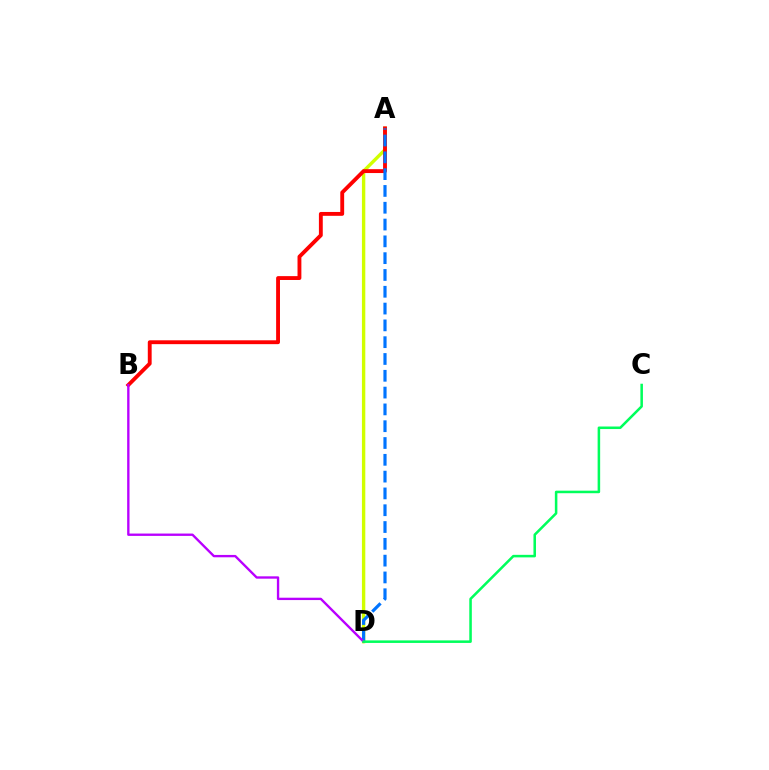{('A', 'D'): [{'color': '#d1ff00', 'line_style': 'solid', 'thickness': 2.43}, {'color': '#0074ff', 'line_style': 'dashed', 'thickness': 2.28}], ('A', 'B'): [{'color': '#ff0000', 'line_style': 'solid', 'thickness': 2.78}], ('B', 'D'): [{'color': '#b900ff', 'line_style': 'solid', 'thickness': 1.7}], ('C', 'D'): [{'color': '#00ff5c', 'line_style': 'solid', 'thickness': 1.83}]}